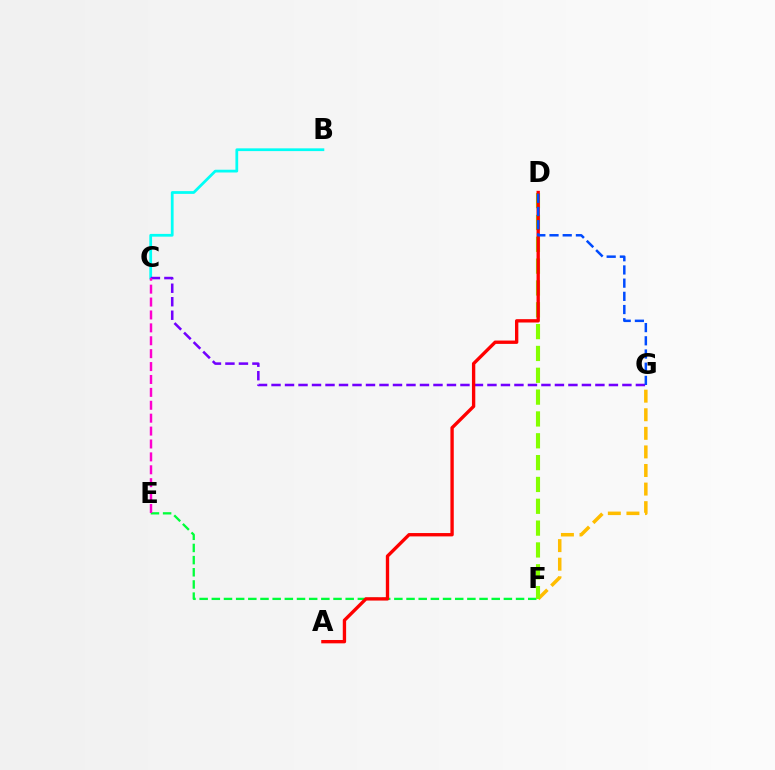{('B', 'C'): [{'color': '#00fff6', 'line_style': 'solid', 'thickness': 1.99}], ('C', 'G'): [{'color': '#7200ff', 'line_style': 'dashed', 'thickness': 1.83}], ('E', 'F'): [{'color': '#00ff39', 'line_style': 'dashed', 'thickness': 1.65}], ('C', 'E'): [{'color': '#ff00cf', 'line_style': 'dashed', 'thickness': 1.75}], ('F', 'G'): [{'color': '#ffbd00', 'line_style': 'dashed', 'thickness': 2.52}], ('D', 'F'): [{'color': '#84ff00', 'line_style': 'dashed', 'thickness': 2.97}], ('A', 'D'): [{'color': '#ff0000', 'line_style': 'solid', 'thickness': 2.41}], ('D', 'G'): [{'color': '#004bff', 'line_style': 'dashed', 'thickness': 1.79}]}